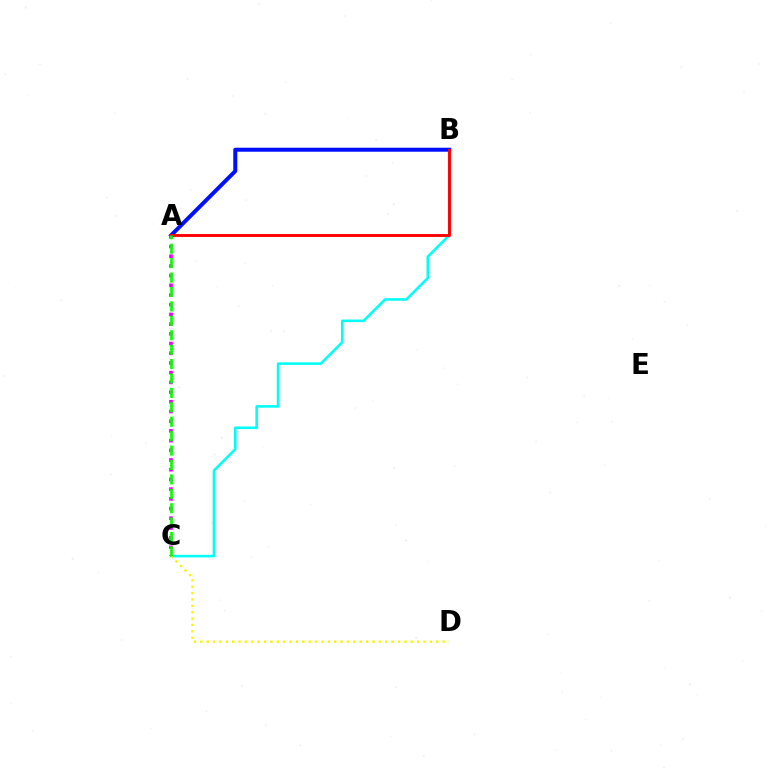{('B', 'C'): [{'color': '#00fff6', 'line_style': 'solid', 'thickness': 1.85}], ('C', 'D'): [{'color': '#fcf500', 'line_style': 'dotted', 'thickness': 1.73}], ('A', 'B'): [{'color': '#0010ff', 'line_style': 'solid', 'thickness': 2.88}, {'color': '#ff0000', 'line_style': 'solid', 'thickness': 2.09}], ('A', 'C'): [{'color': '#ee00ff', 'line_style': 'dotted', 'thickness': 2.64}, {'color': '#08ff00', 'line_style': 'dashed', 'thickness': 1.96}]}